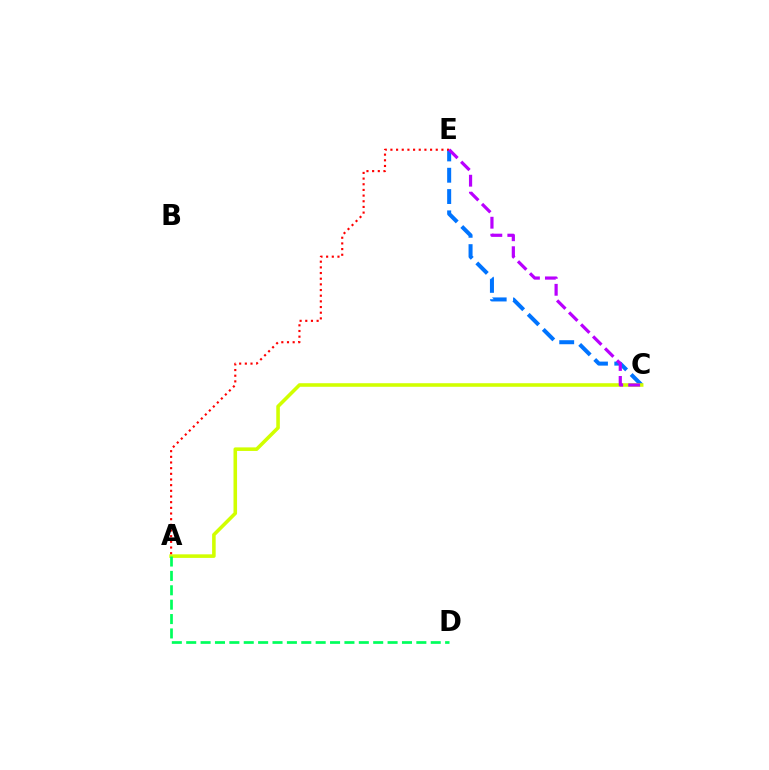{('C', 'E'): [{'color': '#0074ff', 'line_style': 'dashed', 'thickness': 2.89}, {'color': '#b900ff', 'line_style': 'dashed', 'thickness': 2.3}], ('A', 'C'): [{'color': '#d1ff00', 'line_style': 'solid', 'thickness': 2.57}], ('A', 'E'): [{'color': '#ff0000', 'line_style': 'dotted', 'thickness': 1.54}], ('A', 'D'): [{'color': '#00ff5c', 'line_style': 'dashed', 'thickness': 1.95}]}